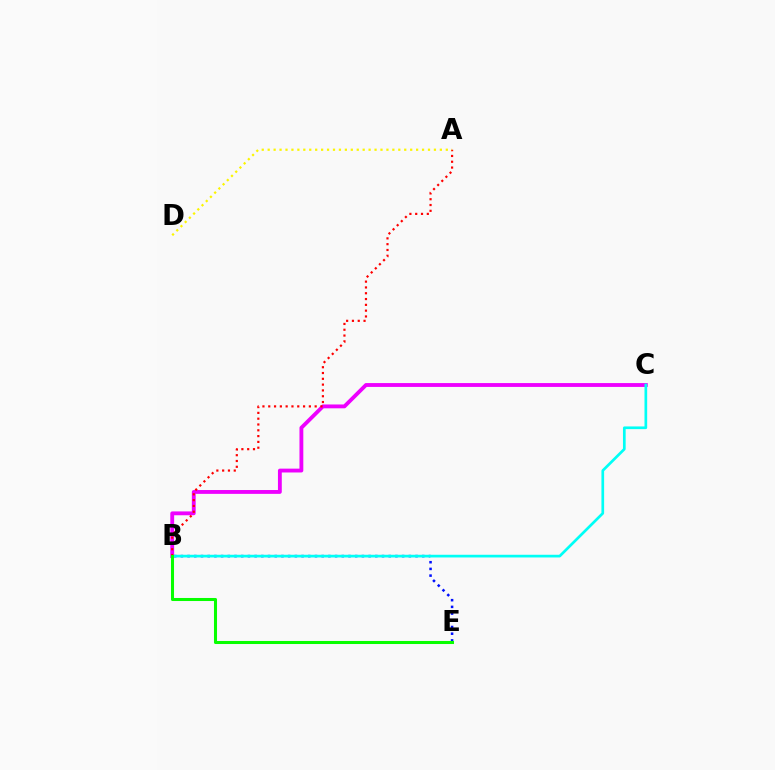{('B', 'E'): [{'color': '#0010ff', 'line_style': 'dotted', 'thickness': 1.82}, {'color': '#08ff00', 'line_style': 'solid', 'thickness': 2.19}], ('B', 'C'): [{'color': '#ee00ff', 'line_style': 'solid', 'thickness': 2.77}, {'color': '#00fff6', 'line_style': 'solid', 'thickness': 1.94}], ('A', 'B'): [{'color': '#ff0000', 'line_style': 'dotted', 'thickness': 1.58}], ('A', 'D'): [{'color': '#fcf500', 'line_style': 'dotted', 'thickness': 1.61}]}